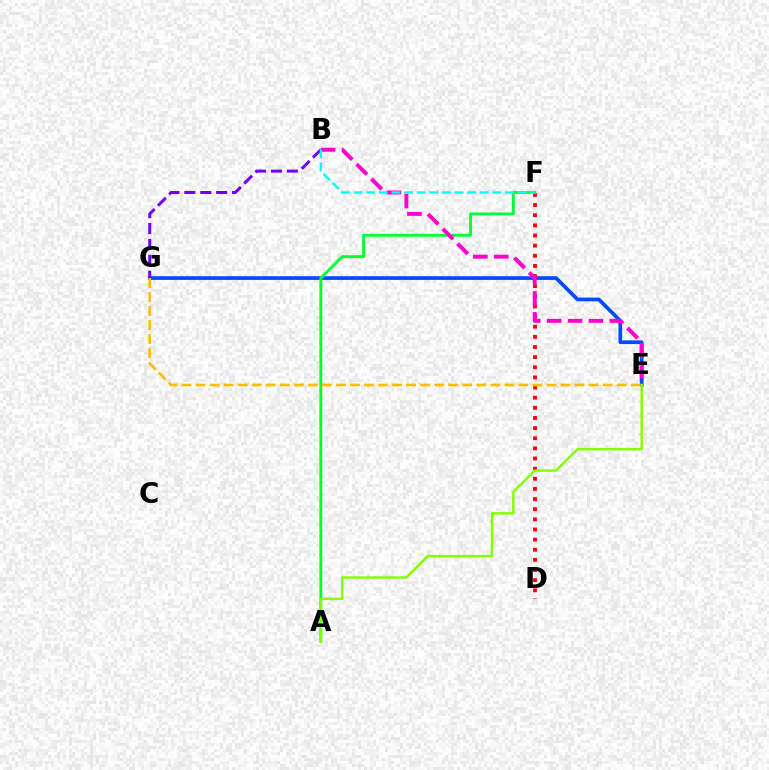{('E', 'G'): [{'color': '#004bff', 'line_style': 'solid', 'thickness': 2.66}, {'color': '#ffbd00', 'line_style': 'dashed', 'thickness': 1.91}], ('D', 'F'): [{'color': '#ff0000', 'line_style': 'dotted', 'thickness': 2.75}], ('B', 'G'): [{'color': '#7200ff', 'line_style': 'dashed', 'thickness': 2.16}], ('A', 'F'): [{'color': '#00ff39', 'line_style': 'solid', 'thickness': 2.08}], ('B', 'E'): [{'color': '#ff00cf', 'line_style': 'dashed', 'thickness': 2.84}], ('A', 'E'): [{'color': '#84ff00', 'line_style': 'solid', 'thickness': 1.77}], ('B', 'F'): [{'color': '#00fff6', 'line_style': 'dashed', 'thickness': 1.71}]}